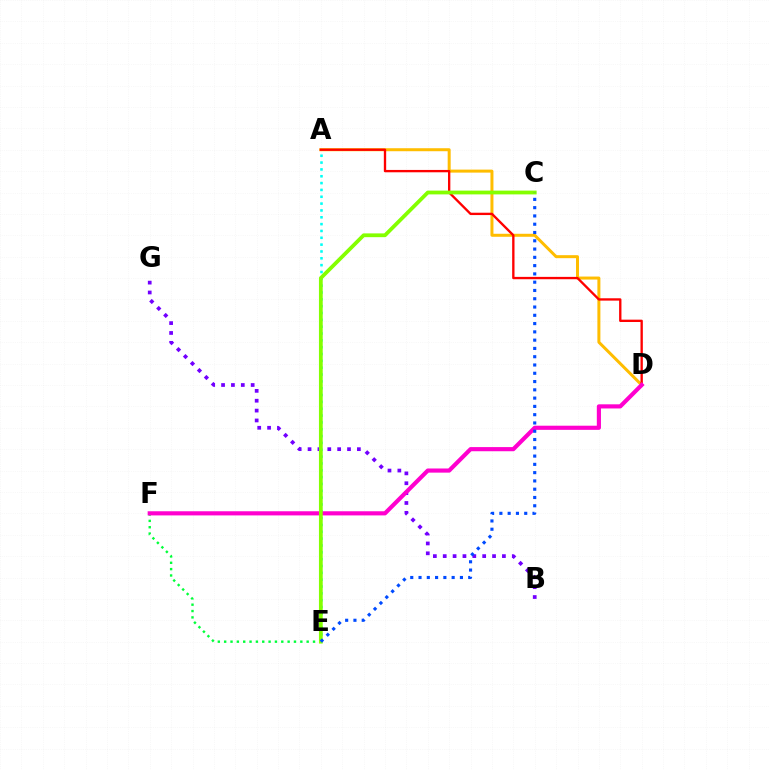{('A', 'D'): [{'color': '#ffbd00', 'line_style': 'solid', 'thickness': 2.16}, {'color': '#ff0000', 'line_style': 'solid', 'thickness': 1.69}], ('E', 'F'): [{'color': '#00ff39', 'line_style': 'dotted', 'thickness': 1.72}], ('A', 'E'): [{'color': '#00fff6', 'line_style': 'dotted', 'thickness': 1.86}], ('B', 'G'): [{'color': '#7200ff', 'line_style': 'dotted', 'thickness': 2.68}], ('D', 'F'): [{'color': '#ff00cf', 'line_style': 'solid', 'thickness': 2.98}], ('C', 'E'): [{'color': '#84ff00', 'line_style': 'solid', 'thickness': 2.72}, {'color': '#004bff', 'line_style': 'dotted', 'thickness': 2.25}]}